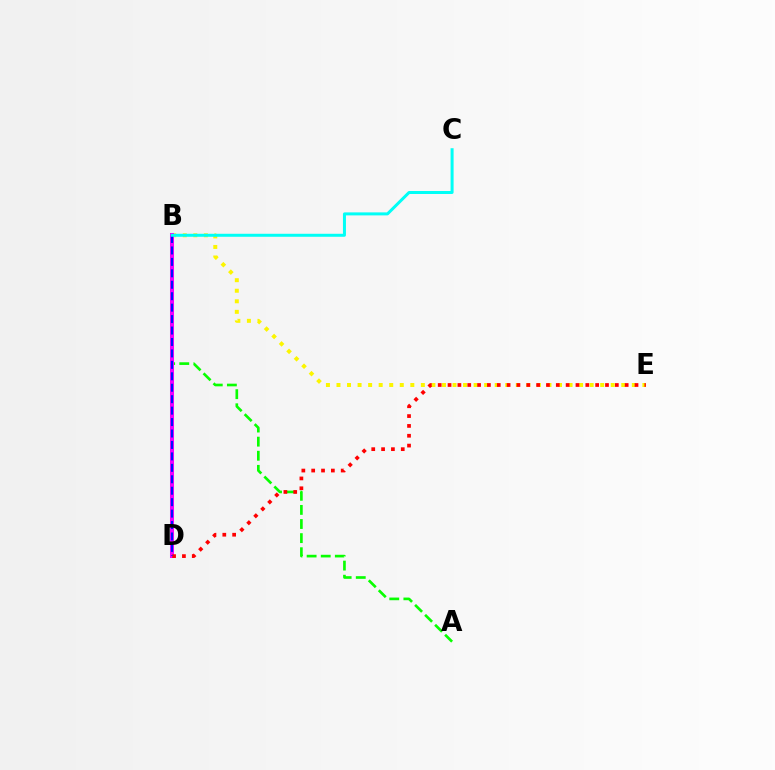{('A', 'B'): [{'color': '#08ff00', 'line_style': 'dashed', 'thickness': 1.92}], ('B', 'E'): [{'color': '#fcf500', 'line_style': 'dotted', 'thickness': 2.87}], ('B', 'D'): [{'color': '#ee00ff', 'line_style': 'solid', 'thickness': 2.9}, {'color': '#0010ff', 'line_style': 'dashed', 'thickness': 1.55}], ('D', 'E'): [{'color': '#ff0000', 'line_style': 'dotted', 'thickness': 2.67}], ('B', 'C'): [{'color': '#00fff6', 'line_style': 'solid', 'thickness': 2.16}]}